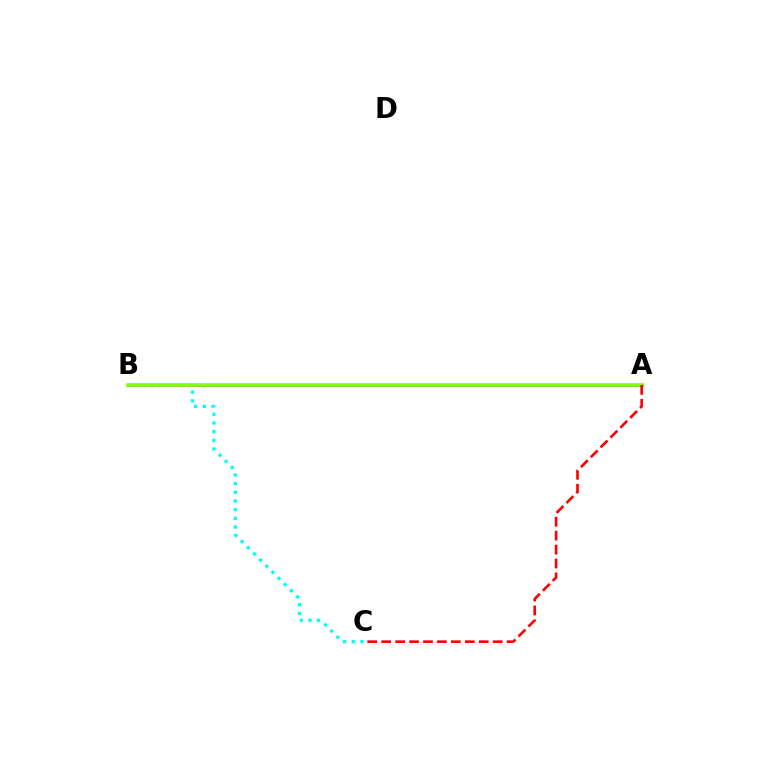{('A', 'B'): [{'color': '#7200ff', 'line_style': 'solid', 'thickness': 2.11}, {'color': '#84ff00', 'line_style': 'solid', 'thickness': 2.66}], ('B', 'C'): [{'color': '#00fff6', 'line_style': 'dotted', 'thickness': 2.36}], ('A', 'C'): [{'color': '#ff0000', 'line_style': 'dashed', 'thickness': 1.89}]}